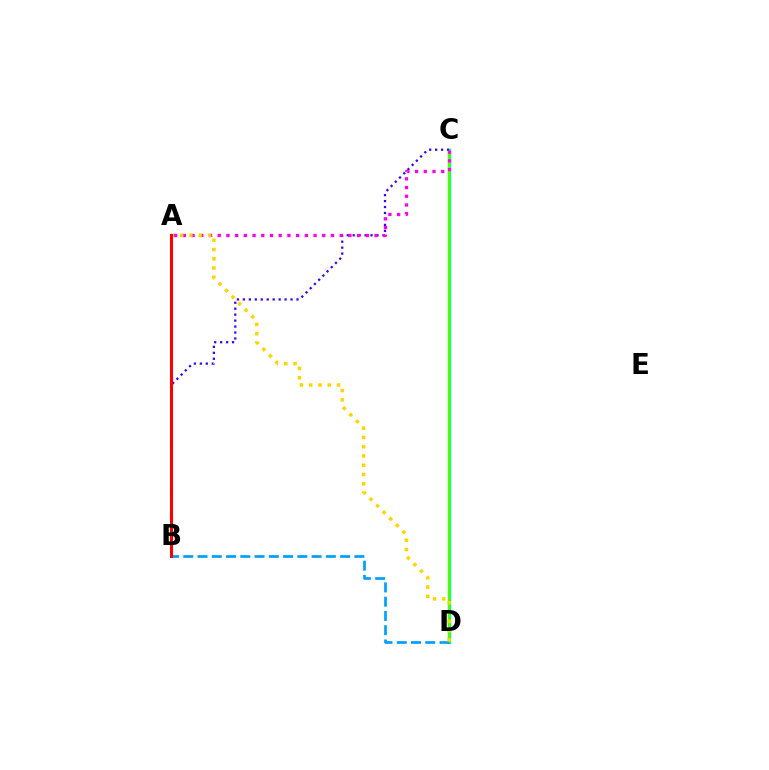{('C', 'D'): [{'color': '#00ff86', 'line_style': 'solid', 'thickness': 2.39}, {'color': '#4fff00', 'line_style': 'solid', 'thickness': 1.6}], ('B', 'C'): [{'color': '#3700ff', 'line_style': 'dotted', 'thickness': 1.62}], ('A', 'C'): [{'color': '#ff00ed', 'line_style': 'dotted', 'thickness': 2.37}], ('B', 'D'): [{'color': '#009eff', 'line_style': 'dashed', 'thickness': 1.94}], ('A', 'D'): [{'color': '#ffd500', 'line_style': 'dotted', 'thickness': 2.52}], ('A', 'B'): [{'color': '#ff0000', 'line_style': 'solid', 'thickness': 2.2}]}